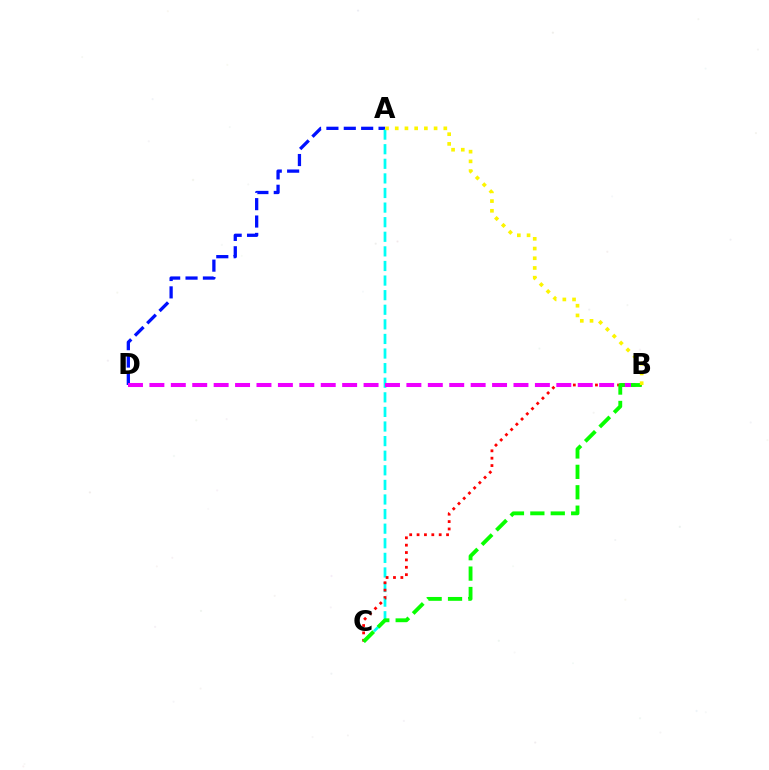{('A', 'D'): [{'color': '#0010ff', 'line_style': 'dashed', 'thickness': 2.36}], ('A', 'C'): [{'color': '#00fff6', 'line_style': 'dashed', 'thickness': 1.98}], ('B', 'C'): [{'color': '#ff0000', 'line_style': 'dotted', 'thickness': 2.0}, {'color': '#08ff00', 'line_style': 'dashed', 'thickness': 2.77}], ('B', 'D'): [{'color': '#ee00ff', 'line_style': 'dashed', 'thickness': 2.91}], ('A', 'B'): [{'color': '#fcf500', 'line_style': 'dotted', 'thickness': 2.64}]}